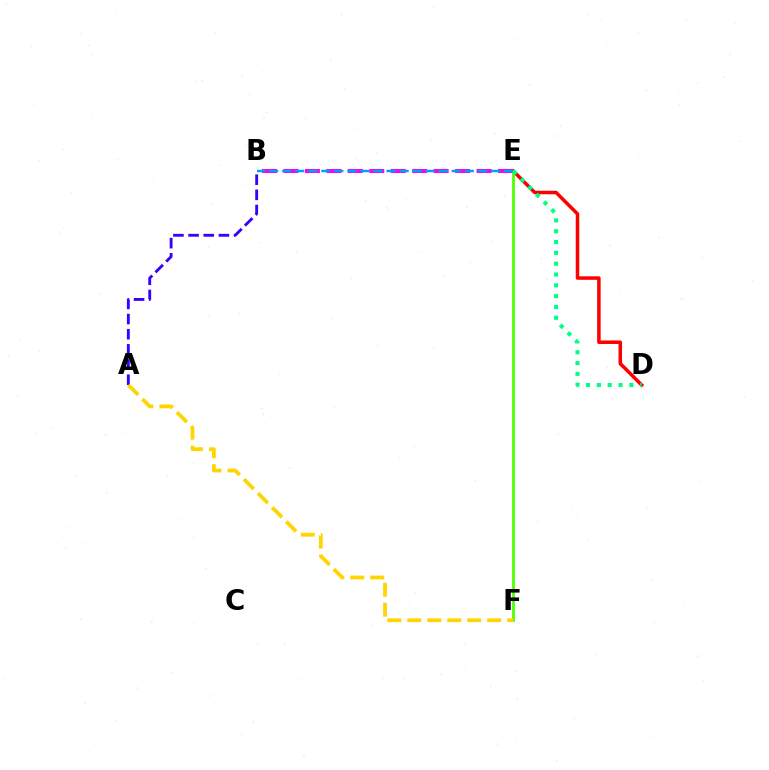{('D', 'E'): [{'color': '#ff0000', 'line_style': 'solid', 'thickness': 2.53}, {'color': '#00ff86', 'line_style': 'dotted', 'thickness': 2.94}], ('A', 'B'): [{'color': '#3700ff', 'line_style': 'dashed', 'thickness': 2.06}], ('E', 'F'): [{'color': '#4fff00', 'line_style': 'solid', 'thickness': 1.99}], ('B', 'E'): [{'color': '#ff00ed', 'line_style': 'dashed', 'thickness': 2.91}, {'color': '#009eff', 'line_style': 'dashed', 'thickness': 1.77}], ('A', 'F'): [{'color': '#ffd500', 'line_style': 'dashed', 'thickness': 2.71}]}